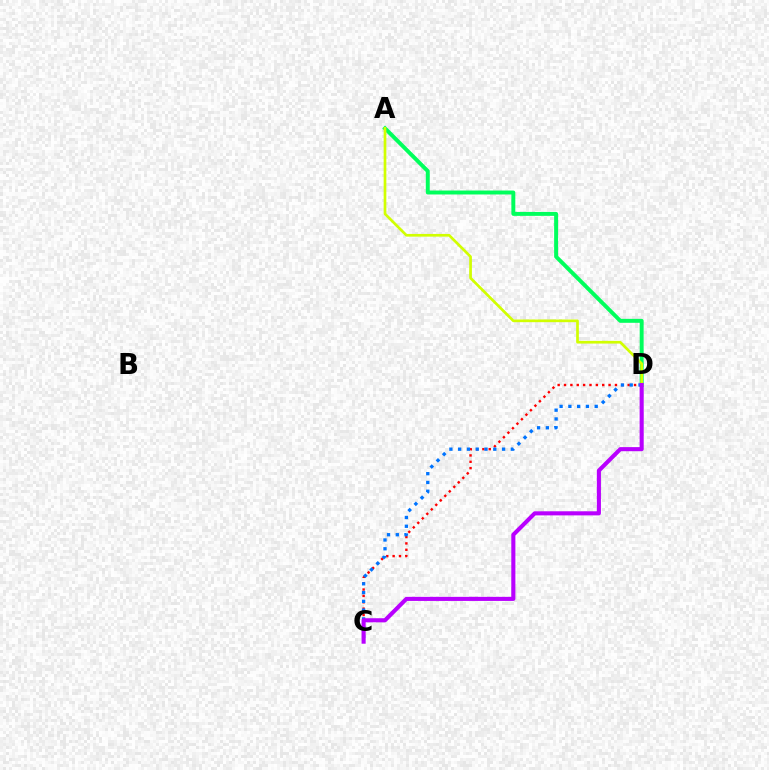{('A', 'D'): [{'color': '#00ff5c', 'line_style': 'solid', 'thickness': 2.84}, {'color': '#d1ff00', 'line_style': 'solid', 'thickness': 1.94}], ('C', 'D'): [{'color': '#ff0000', 'line_style': 'dotted', 'thickness': 1.73}, {'color': '#0074ff', 'line_style': 'dotted', 'thickness': 2.38}, {'color': '#b900ff', 'line_style': 'solid', 'thickness': 2.94}]}